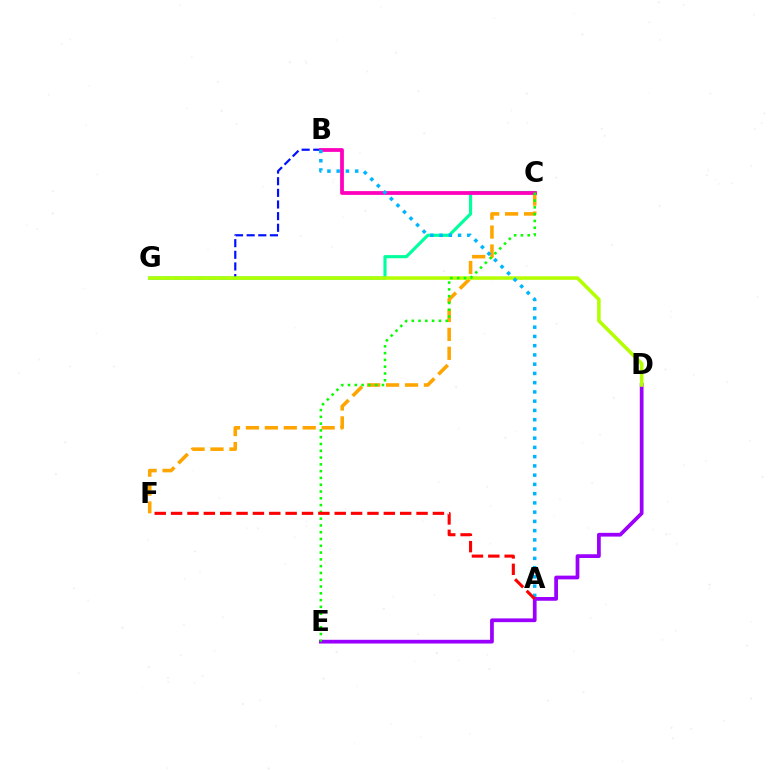{('C', 'G'): [{'color': '#00ff9d', 'line_style': 'solid', 'thickness': 2.26}], ('C', 'F'): [{'color': '#ffa500', 'line_style': 'dashed', 'thickness': 2.57}], ('D', 'E'): [{'color': '#9b00ff', 'line_style': 'solid', 'thickness': 2.69}], ('B', 'G'): [{'color': '#0010ff', 'line_style': 'dashed', 'thickness': 1.58}], ('B', 'C'): [{'color': '#ff00bd', 'line_style': 'solid', 'thickness': 2.72}], ('D', 'G'): [{'color': '#b3ff00', 'line_style': 'solid', 'thickness': 2.54}], ('A', 'B'): [{'color': '#00b5ff', 'line_style': 'dotted', 'thickness': 2.51}], ('C', 'E'): [{'color': '#08ff00', 'line_style': 'dotted', 'thickness': 1.84}], ('A', 'F'): [{'color': '#ff0000', 'line_style': 'dashed', 'thickness': 2.22}]}